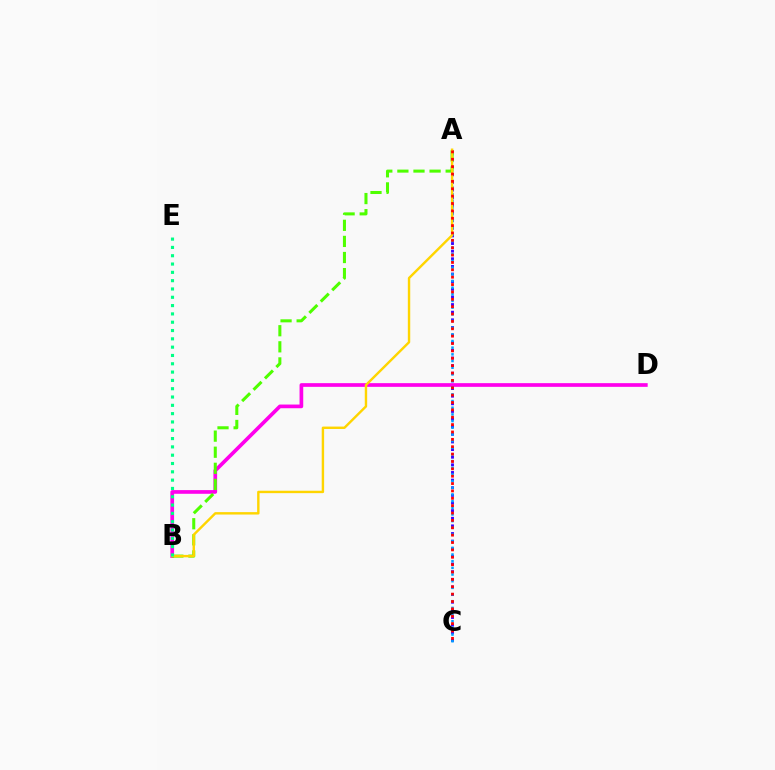{('B', 'D'): [{'color': '#ff00ed', 'line_style': 'solid', 'thickness': 2.66}], ('A', 'C'): [{'color': '#3700ff', 'line_style': 'dotted', 'thickness': 2.07}, {'color': '#009eff', 'line_style': 'dotted', 'thickness': 1.81}, {'color': '#ff0000', 'line_style': 'dotted', 'thickness': 2.0}], ('A', 'B'): [{'color': '#4fff00', 'line_style': 'dashed', 'thickness': 2.19}, {'color': '#ffd500', 'line_style': 'solid', 'thickness': 1.74}], ('B', 'E'): [{'color': '#00ff86', 'line_style': 'dotted', 'thickness': 2.26}]}